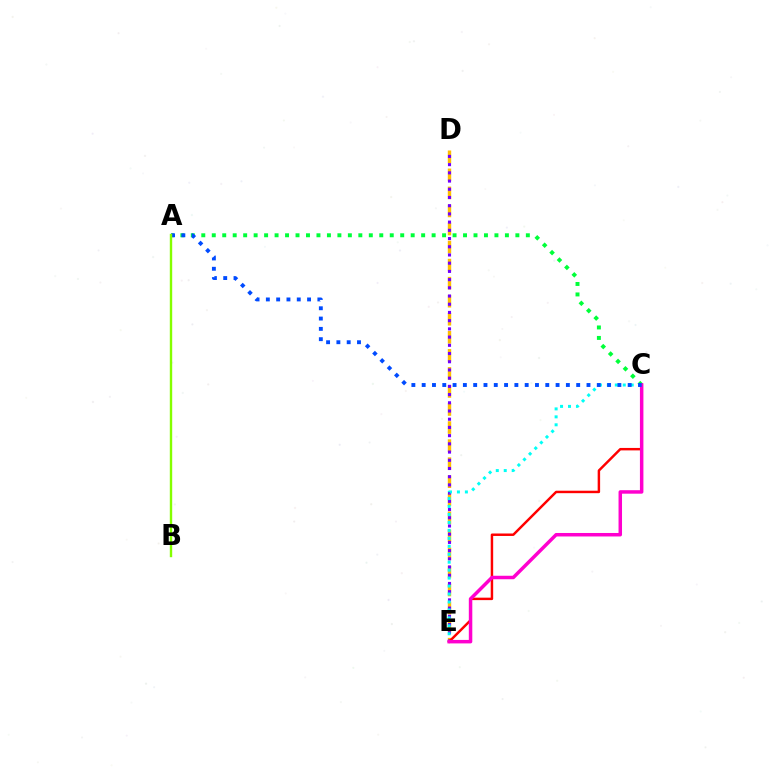{('A', 'C'): [{'color': '#00ff39', 'line_style': 'dotted', 'thickness': 2.84}, {'color': '#004bff', 'line_style': 'dotted', 'thickness': 2.8}], ('D', 'E'): [{'color': '#ffbd00', 'line_style': 'dashed', 'thickness': 2.45}, {'color': '#7200ff', 'line_style': 'dotted', 'thickness': 2.23}], ('C', 'E'): [{'color': '#00fff6', 'line_style': 'dotted', 'thickness': 2.16}, {'color': '#ff0000', 'line_style': 'solid', 'thickness': 1.77}, {'color': '#ff00cf', 'line_style': 'solid', 'thickness': 2.51}], ('A', 'B'): [{'color': '#84ff00', 'line_style': 'solid', 'thickness': 1.72}]}